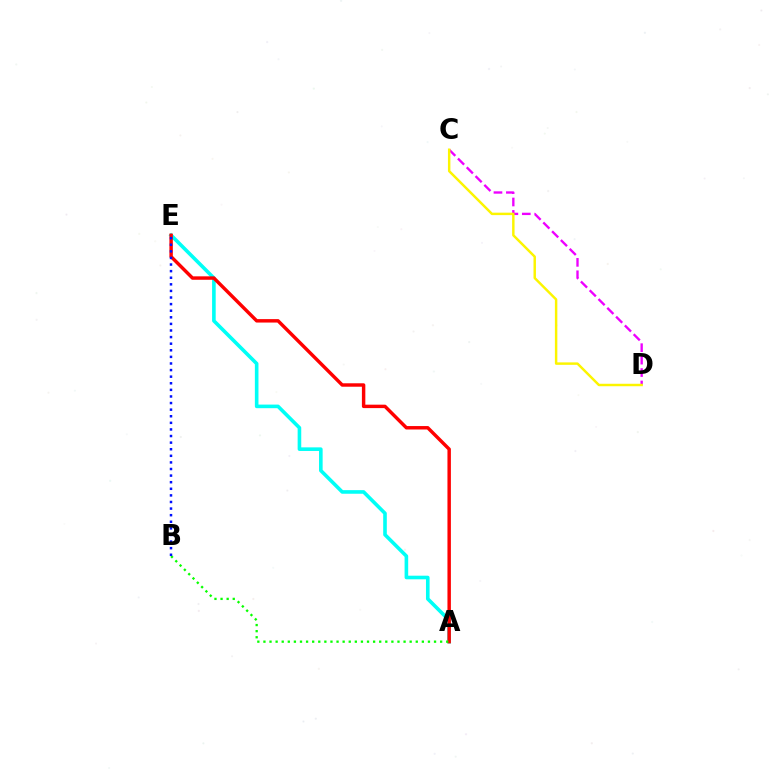{('A', 'E'): [{'color': '#00fff6', 'line_style': 'solid', 'thickness': 2.6}, {'color': '#ff0000', 'line_style': 'solid', 'thickness': 2.47}], ('A', 'B'): [{'color': '#08ff00', 'line_style': 'dotted', 'thickness': 1.66}], ('C', 'D'): [{'color': '#ee00ff', 'line_style': 'dashed', 'thickness': 1.69}, {'color': '#fcf500', 'line_style': 'solid', 'thickness': 1.76}], ('B', 'E'): [{'color': '#0010ff', 'line_style': 'dotted', 'thickness': 1.79}]}